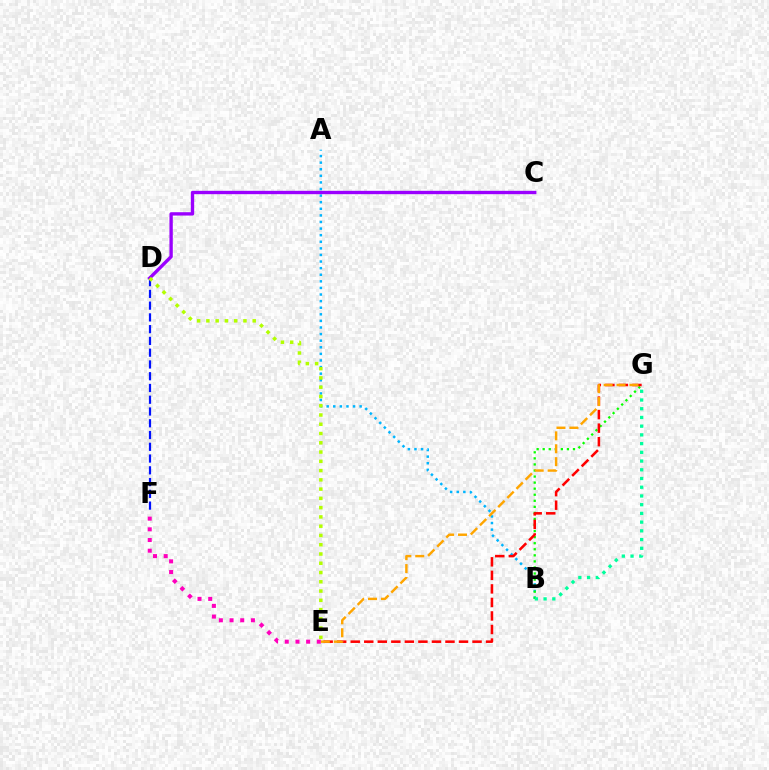{('A', 'B'): [{'color': '#00b5ff', 'line_style': 'dotted', 'thickness': 1.79}], ('D', 'F'): [{'color': '#0010ff', 'line_style': 'dashed', 'thickness': 1.6}], ('B', 'G'): [{'color': '#08ff00', 'line_style': 'dotted', 'thickness': 1.65}, {'color': '#00ff9d', 'line_style': 'dotted', 'thickness': 2.37}], ('E', 'G'): [{'color': '#ff0000', 'line_style': 'dashed', 'thickness': 1.84}, {'color': '#ffa500', 'line_style': 'dashed', 'thickness': 1.75}], ('E', 'F'): [{'color': '#ff00bd', 'line_style': 'dotted', 'thickness': 2.9}], ('C', 'D'): [{'color': '#9b00ff', 'line_style': 'solid', 'thickness': 2.41}], ('D', 'E'): [{'color': '#b3ff00', 'line_style': 'dotted', 'thickness': 2.52}]}